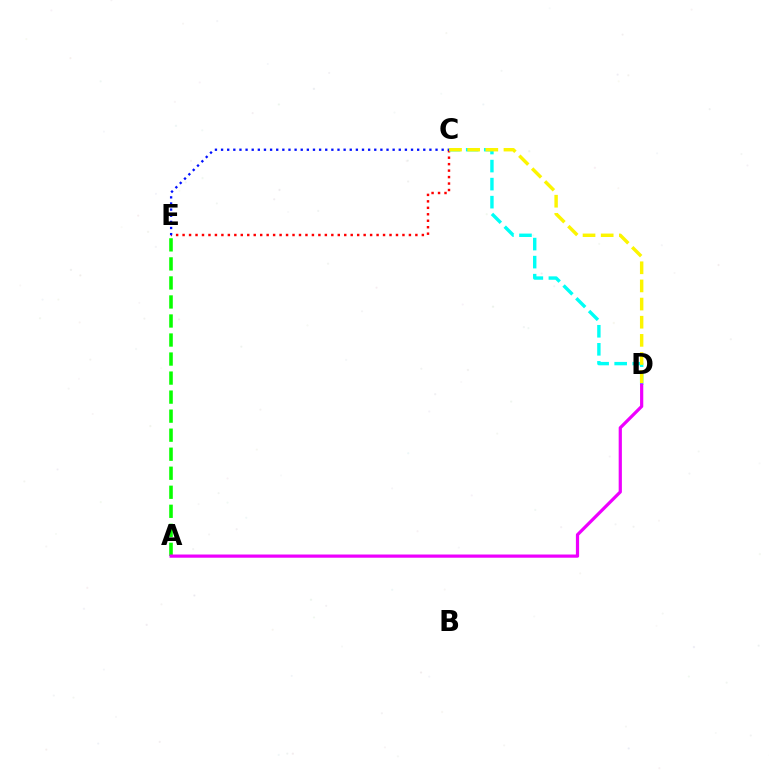{('C', 'E'): [{'color': '#ff0000', 'line_style': 'dotted', 'thickness': 1.76}, {'color': '#0010ff', 'line_style': 'dotted', 'thickness': 1.66}], ('A', 'E'): [{'color': '#08ff00', 'line_style': 'dashed', 'thickness': 2.59}], ('C', 'D'): [{'color': '#00fff6', 'line_style': 'dashed', 'thickness': 2.45}, {'color': '#fcf500', 'line_style': 'dashed', 'thickness': 2.47}], ('A', 'D'): [{'color': '#ee00ff', 'line_style': 'solid', 'thickness': 2.31}]}